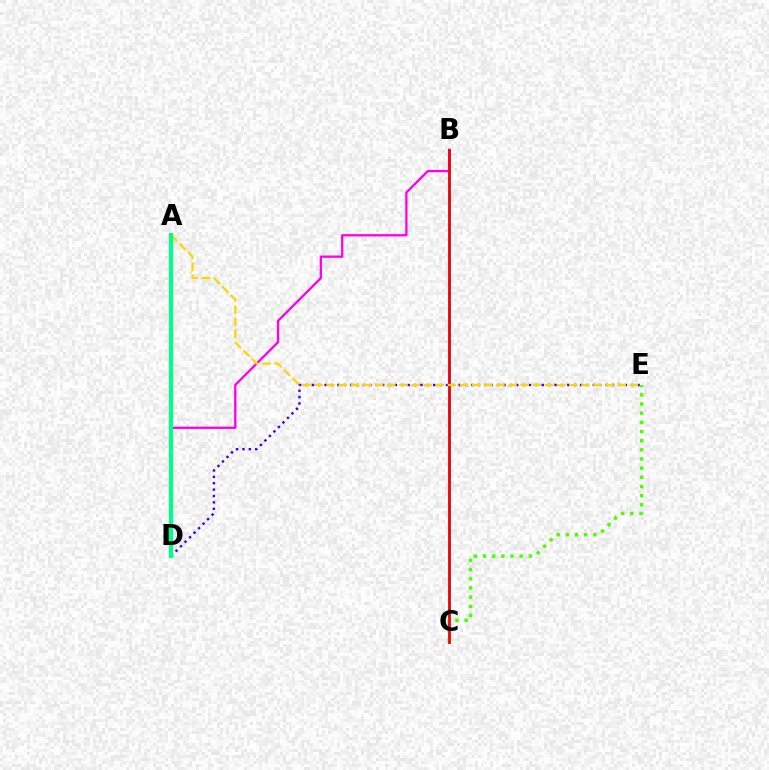{('B', 'C'): [{'color': '#009eff', 'line_style': 'solid', 'thickness': 2.04}, {'color': '#ff0000', 'line_style': 'solid', 'thickness': 1.89}], ('C', 'E'): [{'color': '#4fff00', 'line_style': 'dotted', 'thickness': 2.49}], ('B', 'D'): [{'color': '#ff00ed', 'line_style': 'solid', 'thickness': 1.66}], ('D', 'E'): [{'color': '#3700ff', 'line_style': 'dotted', 'thickness': 1.73}], ('A', 'E'): [{'color': '#ffd500', 'line_style': 'dashed', 'thickness': 1.65}], ('A', 'D'): [{'color': '#00ff86', 'line_style': 'solid', 'thickness': 2.99}]}